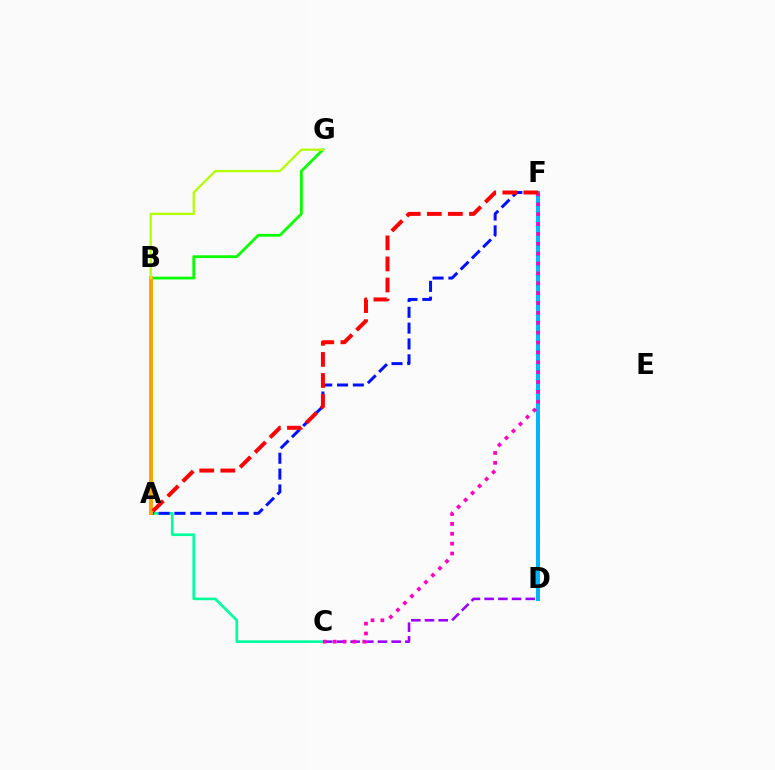{('C', 'F'): [{'color': '#9b00ff', 'line_style': 'dashed', 'thickness': 1.86}, {'color': '#ff00bd', 'line_style': 'dotted', 'thickness': 2.68}], ('D', 'F'): [{'color': '#00b5ff', 'line_style': 'solid', 'thickness': 2.85}], ('B', 'G'): [{'color': '#08ff00', 'line_style': 'solid', 'thickness': 2.0}, {'color': '#b3ff00', 'line_style': 'solid', 'thickness': 1.64}], ('A', 'C'): [{'color': '#00ff9d', 'line_style': 'solid', 'thickness': 1.92}], ('A', 'F'): [{'color': '#0010ff', 'line_style': 'dashed', 'thickness': 2.15}, {'color': '#ff0000', 'line_style': 'dashed', 'thickness': 2.86}], ('A', 'B'): [{'color': '#ffa500', 'line_style': 'solid', 'thickness': 2.86}]}